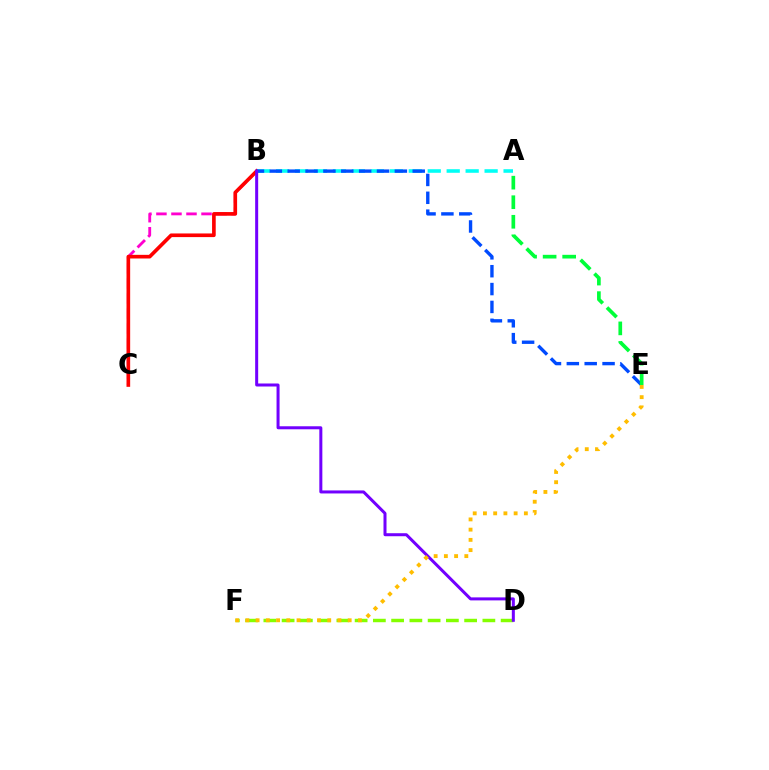{('D', 'F'): [{'color': '#84ff00', 'line_style': 'dashed', 'thickness': 2.48}], ('B', 'C'): [{'color': '#ff00cf', 'line_style': 'dashed', 'thickness': 2.04}, {'color': '#ff0000', 'line_style': 'solid', 'thickness': 2.63}], ('A', 'B'): [{'color': '#00fff6', 'line_style': 'dashed', 'thickness': 2.58}], ('B', 'E'): [{'color': '#004bff', 'line_style': 'dashed', 'thickness': 2.43}], ('A', 'E'): [{'color': '#00ff39', 'line_style': 'dashed', 'thickness': 2.66}], ('B', 'D'): [{'color': '#7200ff', 'line_style': 'solid', 'thickness': 2.17}], ('E', 'F'): [{'color': '#ffbd00', 'line_style': 'dotted', 'thickness': 2.78}]}